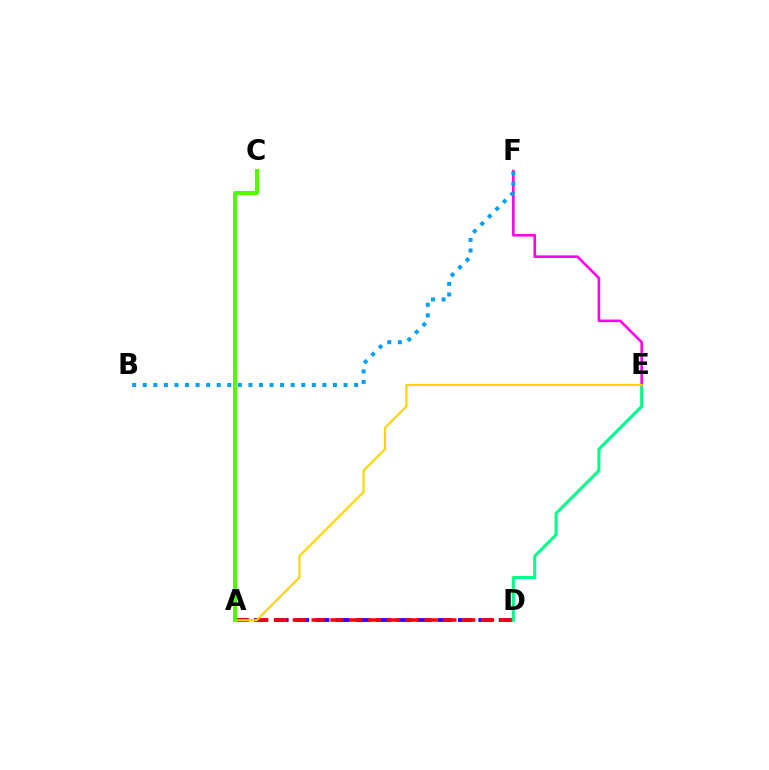{('A', 'D'): [{'color': '#3700ff', 'line_style': 'dashed', 'thickness': 2.77}, {'color': '#ff0000', 'line_style': 'dashed', 'thickness': 2.56}], ('D', 'E'): [{'color': '#00ff86', 'line_style': 'solid', 'thickness': 2.19}], ('E', 'F'): [{'color': '#ff00ed', 'line_style': 'solid', 'thickness': 1.87}], ('A', 'E'): [{'color': '#ffd500', 'line_style': 'solid', 'thickness': 1.56}], ('A', 'C'): [{'color': '#4fff00', 'line_style': 'solid', 'thickness': 2.89}], ('B', 'F'): [{'color': '#009eff', 'line_style': 'dotted', 'thickness': 2.87}]}